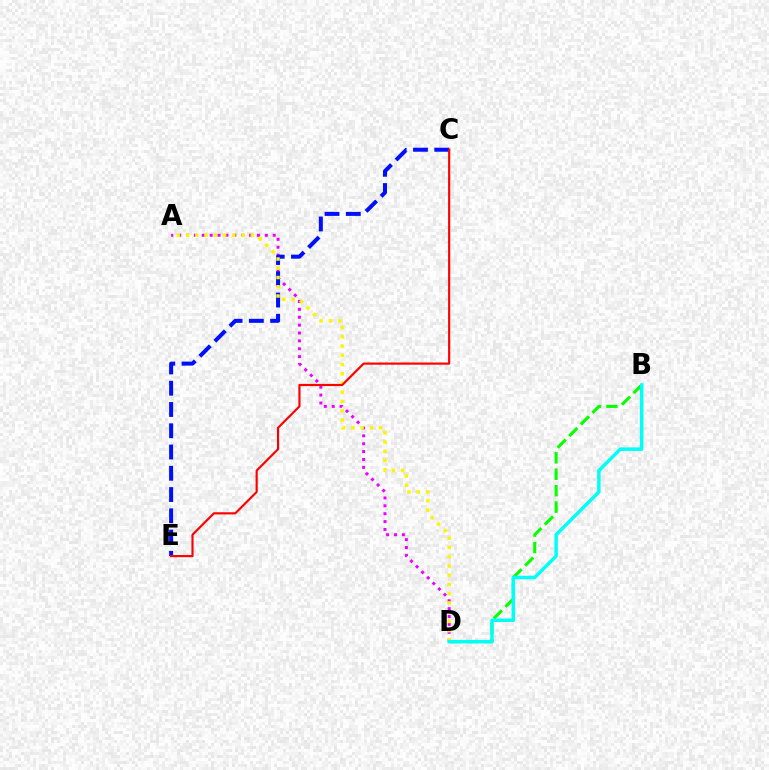{('A', 'D'): [{'color': '#ee00ff', 'line_style': 'dotted', 'thickness': 2.14}, {'color': '#fcf500', 'line_style': 'dotted', 'thickness': 2.51}], ('B', 'D'): [{'color': '#08ff00', 'line_style': 'dashed', 'thickness': 2.23}, {'color': '#00fff6', 'line_style': 'solid', 'thickness': 2.51}], ('C', 'E'): [{'color': '#0010ff', 'line_style': 'dashed', 'thickness': 2.89}, {'color': '#ff0000', 'line_style': 'solid', 'thickness': 1.56}]}